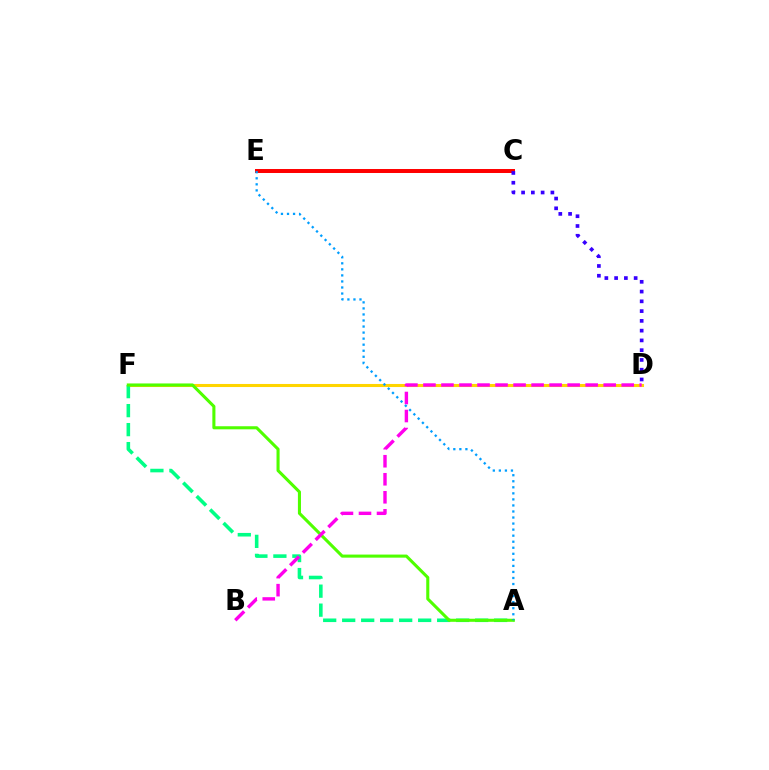{('C', 'E'): [{'color': '#ff0000', 'line_style': 'solid', 'thickness': 2.86}], ('D', 'F'): [{'color': '#ffd500', 'line_style': 'solid', 'thickness': 2.2}], ('A', 'F'): [{'color': '#00ff86', 'line_style': 'dashed', 'thickness': 2.58}, {'color': '#4fff00', 'line_style': 'solid', 'thickness': 2.21}], ('C', 'D'): [{'color': '#3700ff', 'line_style': 'dotted', 'thickness': 2.65}], ('B', 'D'): [{'color': '#ff00ed', 'line_style': 'dashed', 'thickness': 2.45}], ('A', 'E'): [{'color': '#009eff', 'line_style': 'dotted', 'thickness': 1.64}]}